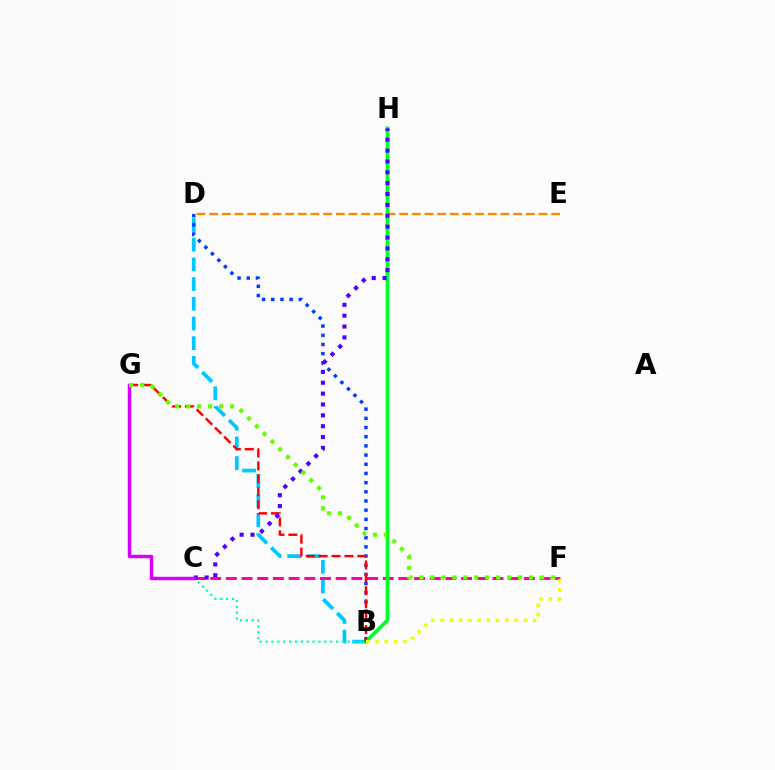{('B', 'D'): [{'color': '#00c7ff', 'line_style': 'dashed', 'thickness': 2.68}, {'color': '#003fff', 'line_style': 'dotted', 'thickness': 2.49}], ('D', 'E'): [{'color': '#ff8800', 'line_style': 'dashed', 'thickness': 1.72}], ('C', 'F'): [{'color': '#ff00a0', 'line_style': 'dashed', 'thickness': 2.13}], ('B', 'C'): [{'color': '#00ffaf', 'line_style': 'dotted', 'thickness': 1.6}], ('B', 'H'): [{'color': '#00ff27', 'line_style': 'solid', 'thickness': 2.67}], ('B', 'G'): [{'color': '#ff0000', 'line_style': 'dashed', 'thickness': 1.75}], ('C', 'H'): [{'color': '#4f00ff', 'line_style': 'dotted', 'thickness': 2.95}], ('C', 'G'): [{'color': '#d600ff', 'line_style': 'solid', 'thickness': 2.47}], ('B', 'F'): [{'color': '#eeff00', 'line_style': 'dotted', 'thickness': 2.51}], ('F', 'G'): [{'color': '#66ff00', 'line_style': 'dotted', 'thickness': 2.98}]}